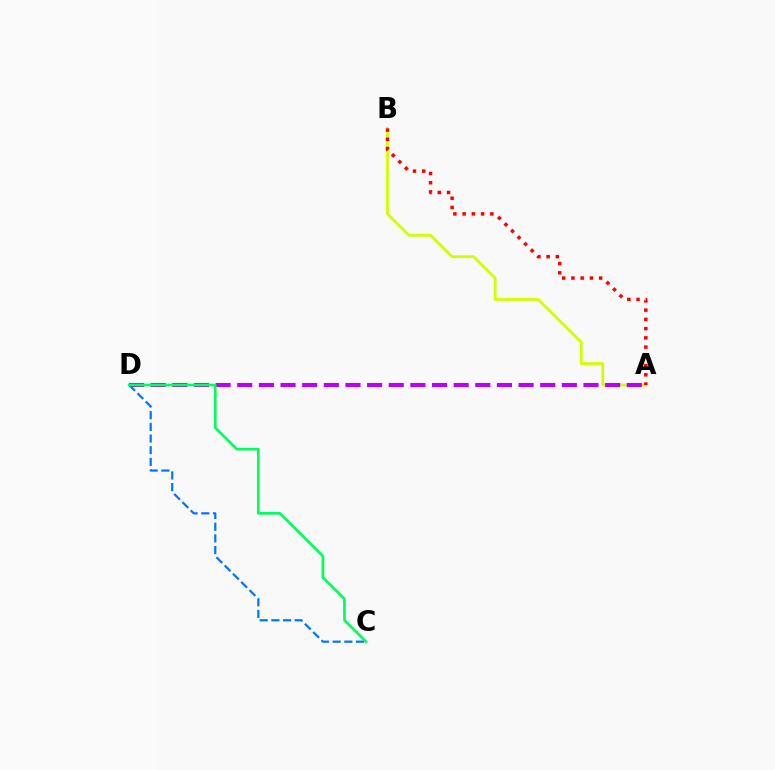{('A', 'B'): [{'color': '#d1ff00', 'line_style': 'solid', 'thickness': 2.03}, {'color': '#ff0000', 'line_style': 'dotted', 'thickness': 2.51}], ('A', 'D'): [{'color': '#b900ff', 'line_style': 'dashed', 'thickness': 2.94}], ('C', 'D'): [{'color': '#0074ff', 'line_style': 'dashed', 'thickness': 1.59}, {'color': '#00ff5c', 'line_style': 'solid', 'thickness': 1.92}]}